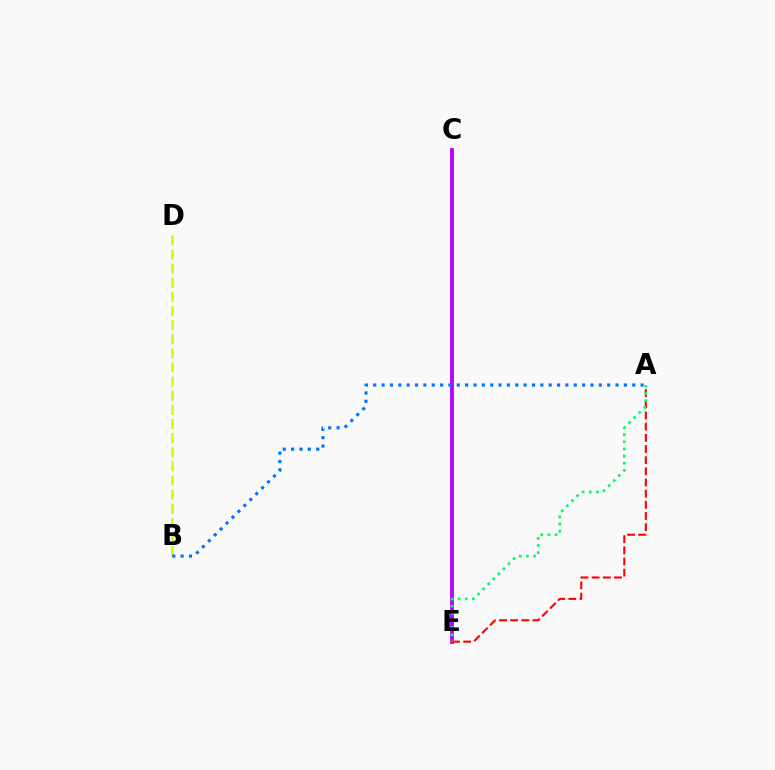{('C', 'E'): [{'color': '#b900ff', 'line_style': 'solid', 'thickness': 2.77}], ('A', 'E'): [{'color': '#ff0000', 'line_style': 'dashed', 'thickness': 1.52}, {'color': '#00ff5c', 'line_style': 'dotted', 'thickness': 1.94}], ('B', 'D'): [{'color': '#d1ff00', 'line_style': 'dashed', 'thickness': 1.92}], ('A', 'B'): [{'color': '#0074ff', 'line_style': 'dotted', 'thickness': 2.27}]}